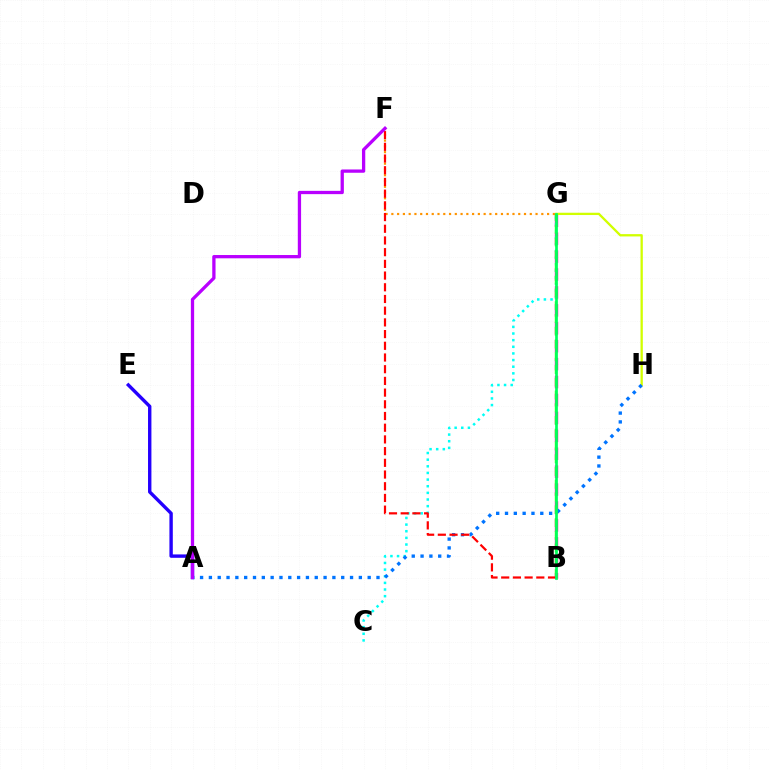{('B', 'G'): [{'color': '#ff00ac', 'line_style': 'dashed', 'thickness': 2.43}, {'color': '#3dff00', 'line_style': 'dashed', 'thickness': 1.73}, {'color': '#00ff5c', 'line_style': 'solid', 'thickness': 1.95}], ('G', 'H'): [{'color': '#d1ff00', 'line_style': 'solid', 'thickness': 1.66}], ('A', 'E'): [{'color': '#2500ff', 'line_style': 'solid', 'thickness': 2.44}], ('C', 'G'): [{'color': '#00fff6', 'line_style': 'dotted', 'thickness': 1.8}], ('A', 'H'): [{'color': '#0074ff', 'line_style': 'dotted', 'thickness': 2.4}], ('F', 'G'): [{'color': '#ff9400', 'line_style': 'dotted', 'thickness': 1.57}], ('B', 'F'): [{'color': '#ff0000', 'line_style': 'dashed', 'thickness': 1.59}], ('A', 'F'): [{'color': '#b900ff', 'line_style': 'solid', 'thickness': 2.36}]}